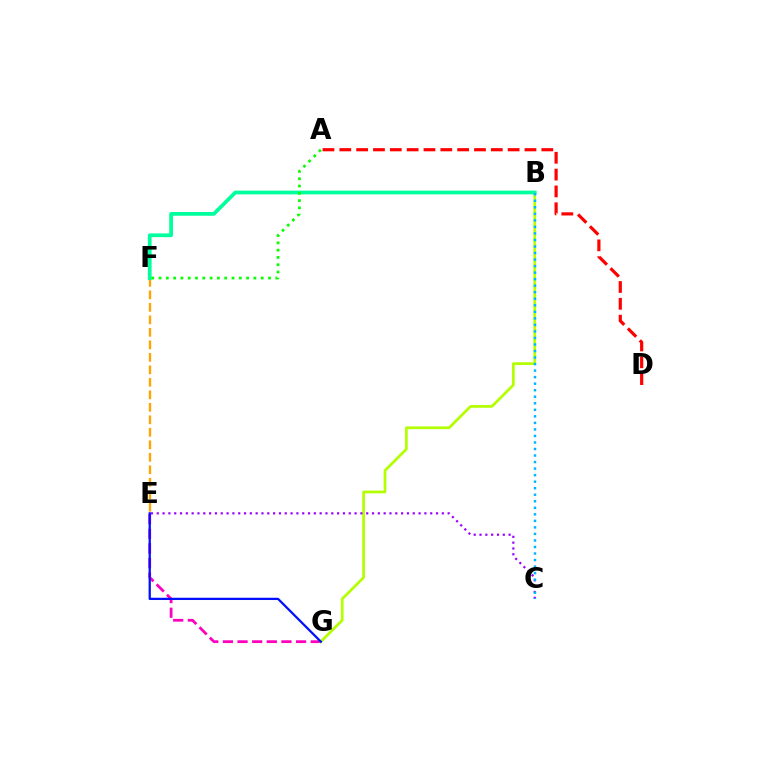{('E', 'G'): [{'color': '#ff00bd', 'line_style': 'dashed', 'thickness': 1.99}, {'color': '#0010ff', 'line_style': 'solid', 'thickness': 1.63}], ('E', 'F'): [{'color': '#ffa500', 'line_style': 'dashed', 'thickness': 1.7}], ('B', 'G'): [{'color': '#b3ff00', 'line_style': 'solid', 'thickness': 1.96}], ('A', 'D'): [{'color': '#ff0000', 'line_style': 'dashed', 'thickness': 2.29}], ('C', 'E'): [{'color': '#9b00ff', 'line_style': 'dotted', 'thickness': 1.58}], ('B', 'F'): [{'color': '#00ff9d', 'line_style': 'solid', 'thickness': 2.7}], ('B', 'C'): [{'color': '#00b5ff', 'line_style': 'dotted', 'thickness': 1.77}], ('A', 'F'): [{'color': '#08ff00', 'line_style': 'dotted', 'thickness': 1.98}]}